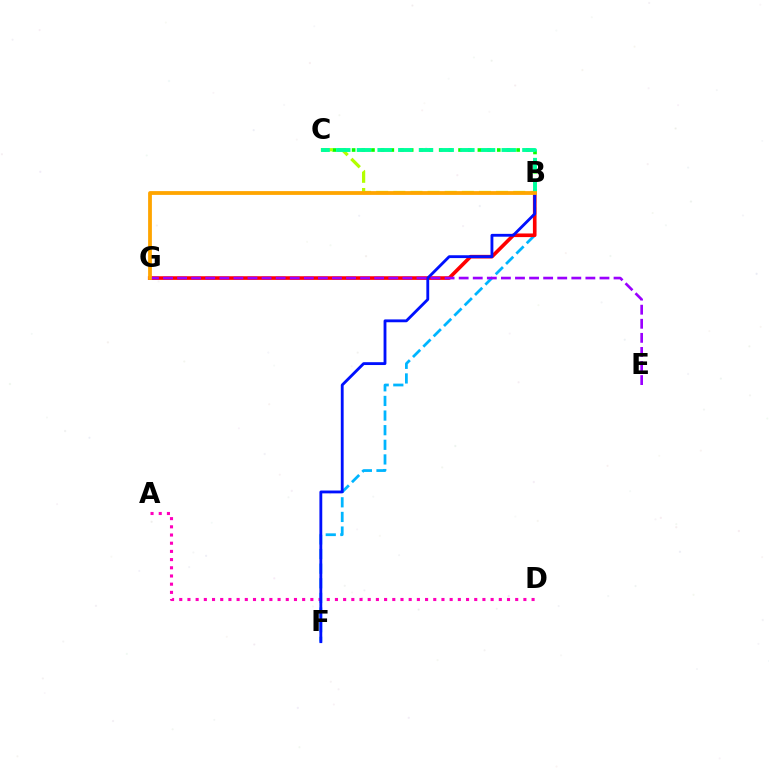{('B', 'C'): [{'color': '#08ff00', 'line_style': 'dotted', 'thickness': 2.63}, {'color': '#b3ff00', 'line_style': 'dashed', 'thickness': 2.33}, {'color': '#00ff9d', 'line_style': 'dashed', 'thickness': 2.81}], ('B', 'F'): [{'color': '#00b5ff', 'line_style': 'dashed', 'thickness': 1.99}, {'color': '#0010ff', 'line_style': 'solid', 'thickness': 2.04}], ('B', 'G'): [{'color': '#ff0000', 'line_style': 'solid', 'thickness': 2.61}, {'color': '#ffa500', 'line_style': 'solid', 'thickness': 2.73}], ('A', 'D'): [{'color': '#ff00bd', 'line_style': 'dotted', 'thickness': 2.23}], ('E', 'G'): [{'color': '#9b00ff', 'line_style': 'dashed', 'thickness': 1.91}]}